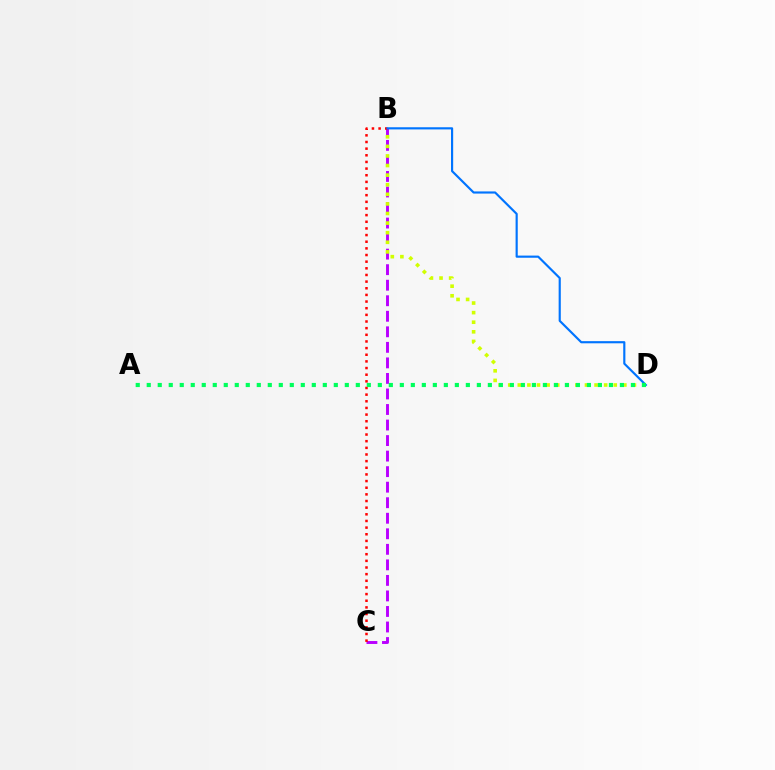{('B', 'C'): [{'color': '#b900ff', 'line_style': 'dashed', 'thickness': 2.11}, {'color': '#ff0000', 'line_style': 'dotted', 'thickness': 1.81}], ('B', 'D'): [{'color': '#d1ff00', 'line_style': 'dotted', 'thickness': 2.61}, {'color': '#0074ff', 'line_style': 'solid', 'thickness': 1.55}], ('A', 'D'): [{'color': '#00ff5c', 'line_style': 'dotted', 'thickness': 2.99}]}